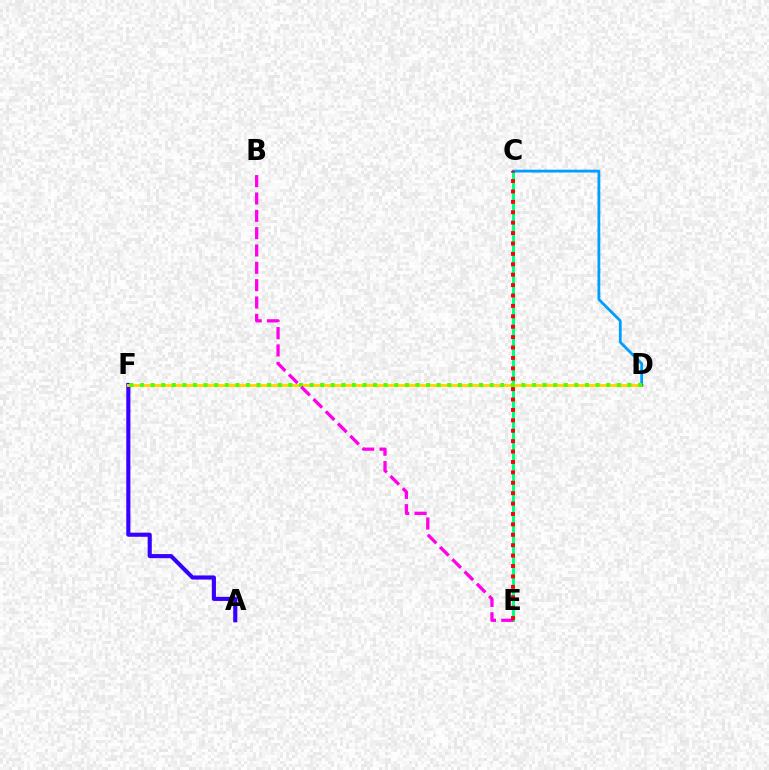{('A', 'F'): [{'color': '#3700ff', 'line_style': 'solid', 'thickness': 2.96}], ('C', 'E'): [{'color': '#00ff86', 'line_style': 'solid', 'thickness': 2.2}, {'color': '#ff0000', 'line_style': 'dotted', 'thickness': 2.83}], ('D', 'F'): [{'color': '#ffd500', 'line_style': 'solid', 'thickness': 2.06}, {'color': '#4fff00', 'line_style': 'dotted', 'thickness': 2.88}], ('C', 'D'): [{'color': '#009eff', 'line_style': 'solid', 'thickness': 2.01}], ('B', 'E'): [{'color': '#ff00ed', 'line_style': 'dashed', 'thickness': 2.36}]}